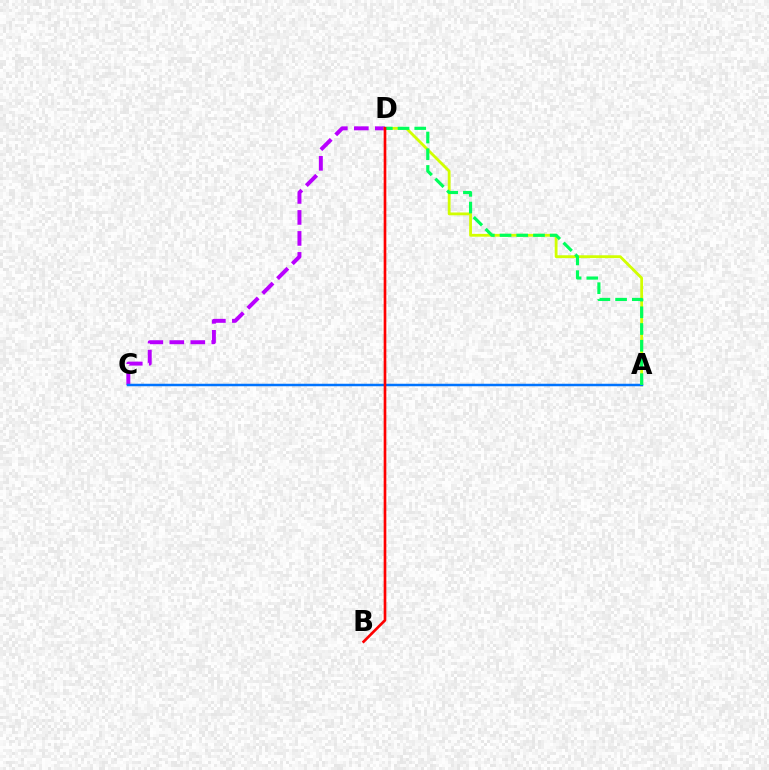{('C', 'D'): [{'color': '#b900ff', 'line_style': 'dashed', 'thickness': 2.85}], ('A', 'D'): [{'color': '#d1ff00', 'line_style': 'solid', 'thickness': 2.02}, {'color': '#00ff5c', 'line_style': 'dashed', 'thickness': 2.27}], ('A', 'C'): [{'color': '#0074ff', 'line_style': 'solid', 'thickness': 1.8}], ('B', 'D'): [{'color': '#ff0000', 'line_style': 'solid', 'thickness': 1.91}]}